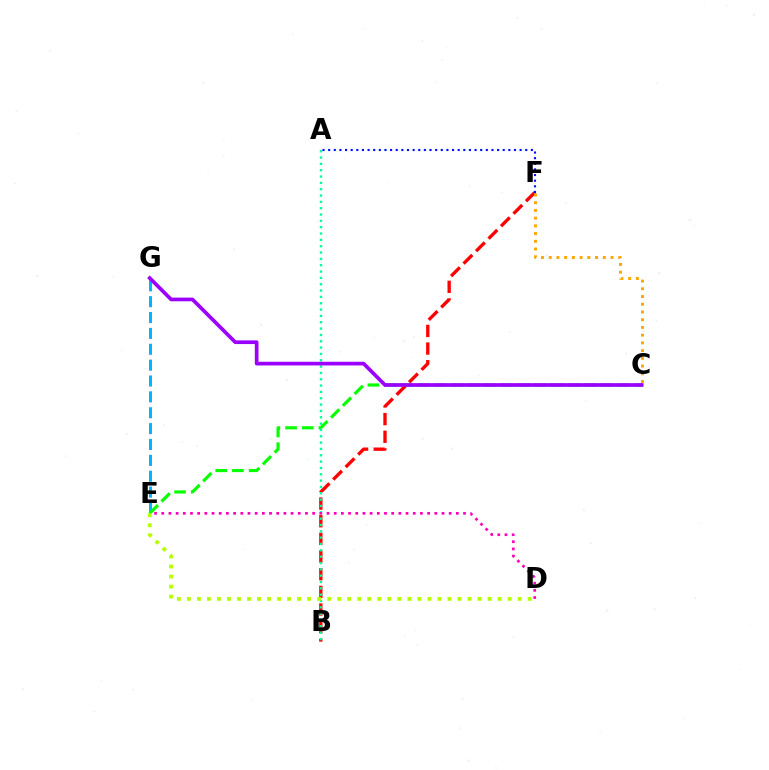{('E', 'G'): [{'color': '#00b5ff', 'line_style': 'dashed', 'thickness': 2.16}], ('C', 'E'): [{'color': '#08ff00', 'line_style': 'dashed', 'thickness': 2.27}], ('B', 'F'): [{'color': '#ff0000', 'line_style': 'dashed', 'thickness': 2.4}], ('A', 'B'): [{'color': '#00ff9d', 'line_style': 'dotted', 'thickness': 1.72}], ('C', 'F'): [{'color': '#ffa500', 'line_style': 'dotted', 'thickness': 2.1}], ('C', 'G'): [{'color': '#9b00ff', 'line_style': 'solid', 'thickness': 2.66}], ('D', 'E'): [{'color': '#ff00bd', 'line_style': 'dotted', 'thickness': 1.95}, {'color': '#b3ff00', 'line_style': 'dotted', 'thickness': 2.72}], ('A', 'F'): [{'color': '#0010ff', 'line_style': 'dotted', 'thickness': 1.53}]}